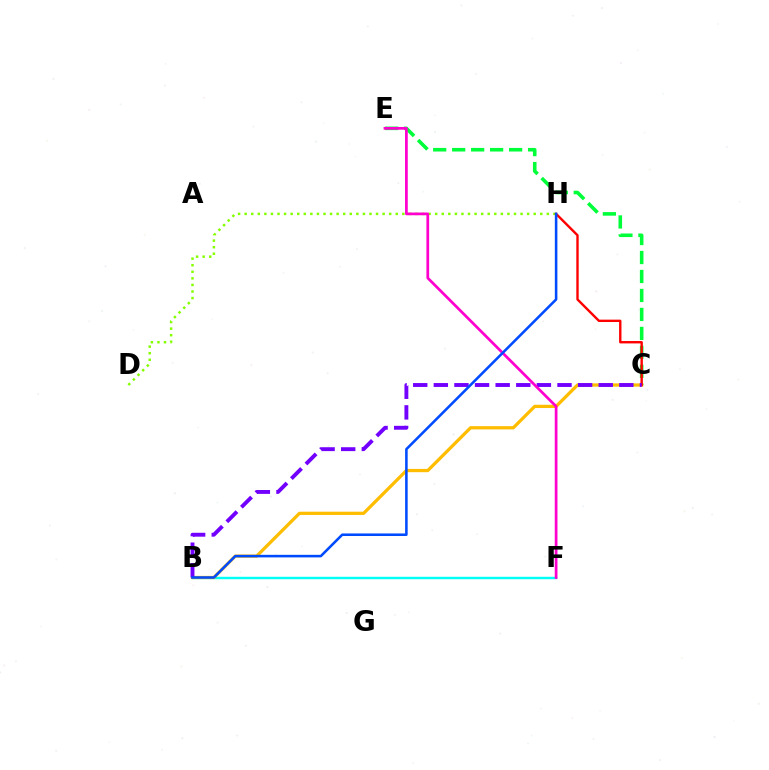{('D', 'H'): [{'color': '#84ff00', 'line_style': 'dotted', 'thickness': 1.78}], ('C', 'E'): [{'color': '#00ff39', 'line_style': 'dashed', 'thickness': 2.58}], ('B', 'F'): [{'color': '#00fff6', 'line_style': 'solid', 'thickness': 1.74}], ('B', 'C'): [{'color': '#ffbd00', 'line_style': 'solid', 'thickness': 2.34}, {'color': '#7200ff', 'line_style': 'dashed', 'thickness': 2.8}], ('C', 'H'): [{'color': '#ff0000', 'line_style': 'solid', 'thickness': 1.72}], ('E', 'F'): [{'color': '#ff00cf', 'line_style': 'solid', 'thickness': 1.97}], ('B', 'H'): [{'color': '#004bff', 'line_style': 'solid', 'thickness': 1.84}]}